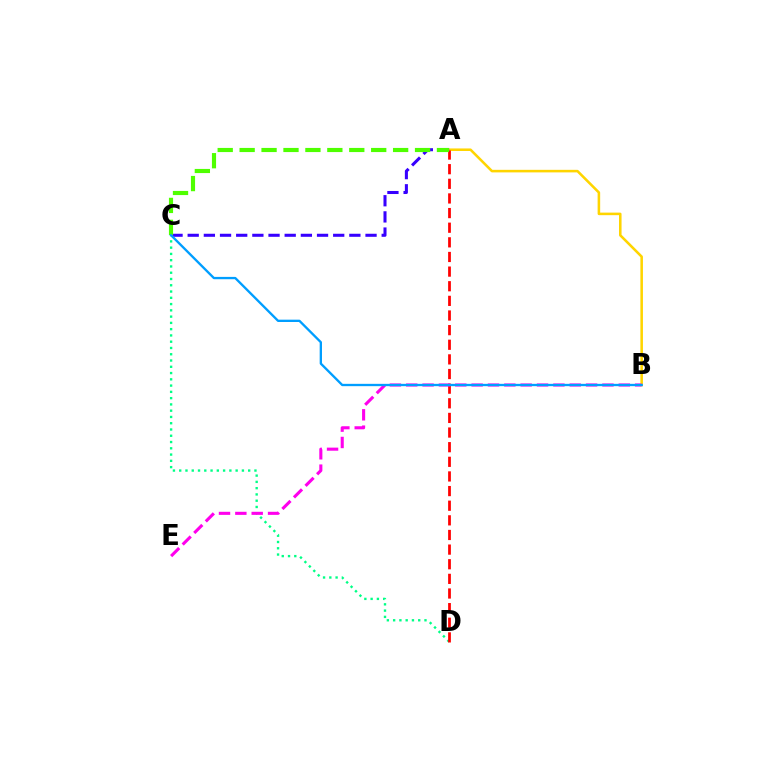{('C', 'D'): [{'color': '#00ff86', 'line_style': 'dotted', 'thickness': 1.7}], ('A', 'B'): [{'color': '#ffd500', 'line_style': 'solid', 'thickness': 1.84}], ('A', 'D'): [{'color': '#ff0000', 'line_style': 'dashed', 'thickness': 1.99}], ('B', 'E'): [{'color': '#ff00ed', 'line_style': 'dashed', 'thickness': 2.22}], ('A', 'C'): [{'color': '#3700ff', 'line_style': 'dashed', 'thickness': 2.2}, {'color': '#4fff00', 'line_style': 'dashed', 'thickness': 2.98}], ('B', 'C'): [{'color': '#009eff', 'line_style': 'solid', 'thickness': 1.67}]}